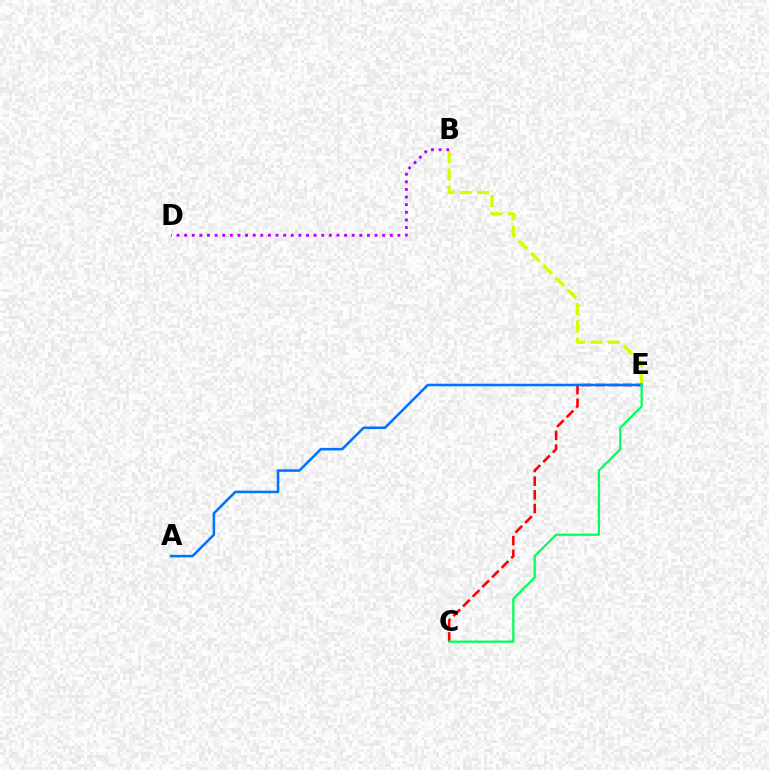{('B', 'E'): [{'color': '#d1ff00', 'line_style': 'dashed', 'thickness': 2.36}], ('C', 'E'): [{'color': '#ff0000', 'line_style': 'dashed', 'thickness': 1.86}, {'color': '#00ff5c', 'line_style': 'solid', 'thickness': 1.62}], ('A', 'E'): [{'color': '#0074ff', 'line_style': 'solid', 'thickness': 1.84}], ('B', 'D'): [{'color': '#b900ff', 'line_style': 'dotted', 'thickness': 2.07}]}